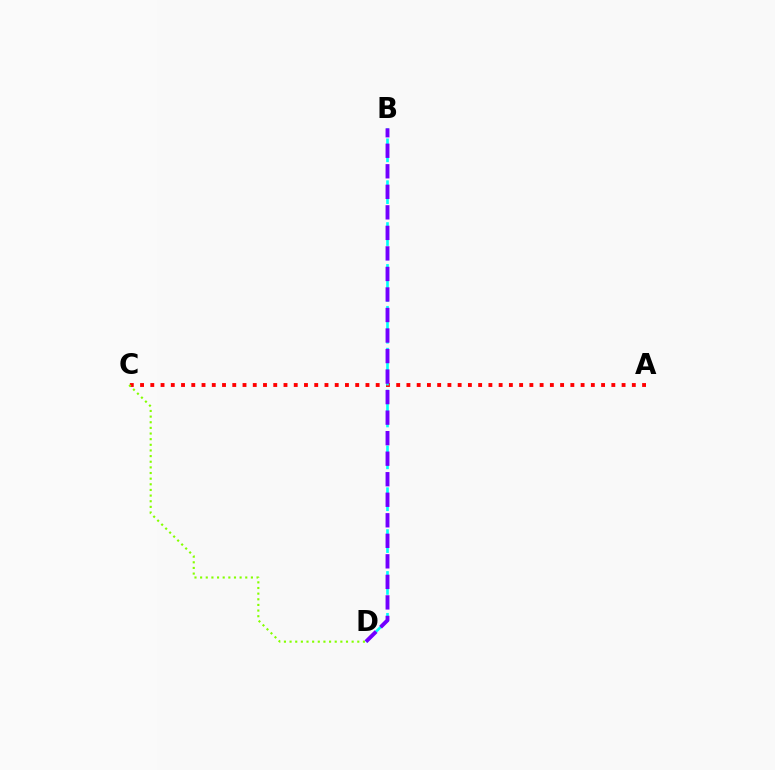{('A', 'C'): [{'color': '#ff0000', 'line_style': 'dotted', 'thickness': 2.78}], ('B', 'D'): [{'color': '#00fff6', 'line_style': 'dashed', 'thickness': 1.9}, {'color': '#7200ff', 'line_style': 'dashed', 'thickness': 2.79}], ('C', 'D'): [{'color': '#84ff00', 'line_style': 'dotted', 'thickness': 1.53}]}